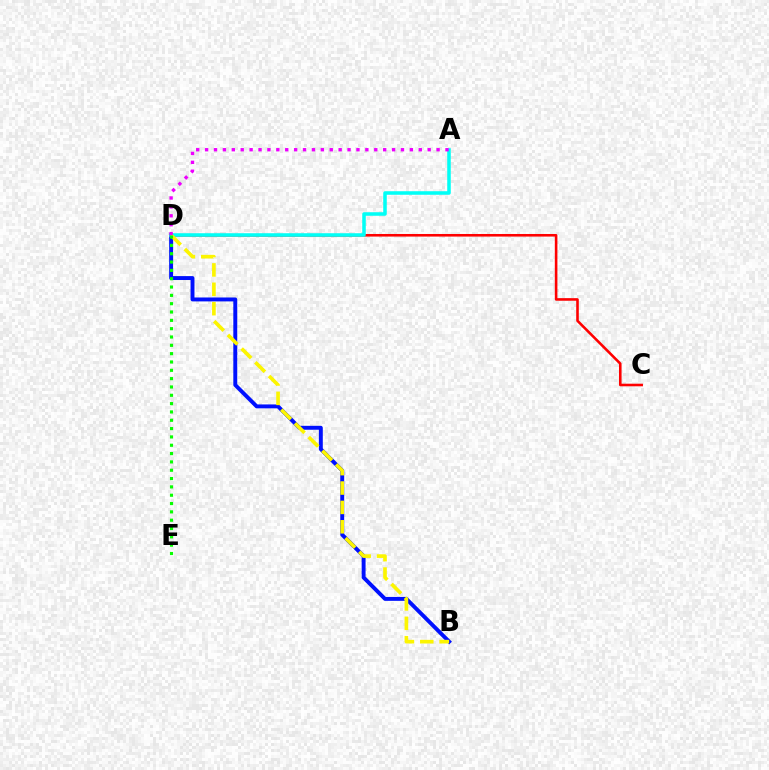{('B', 'D'): [{'color': '#0010ff', 'line_style': 'solid', 'thickness': 2.82}, {'color': '#fcf500', 'line_style': 'dashed', 'thickness': 2.63}], ('C', 'D'): [{'color': '#ff0000', 'line_style': 'solid', 'thickness': 1.86}], ('A', 'D'): [{'color': '#00fff6', 'line_style': 'solid', 'thickness': 2.55}, {'color': '#ee00ff', 'line_style': 'dotted', 'thickness': 2.42}], ('D', 'E'): [{'color': '#08ff00', 'line_style': 'dotted', 'thickness': 2.26}]}